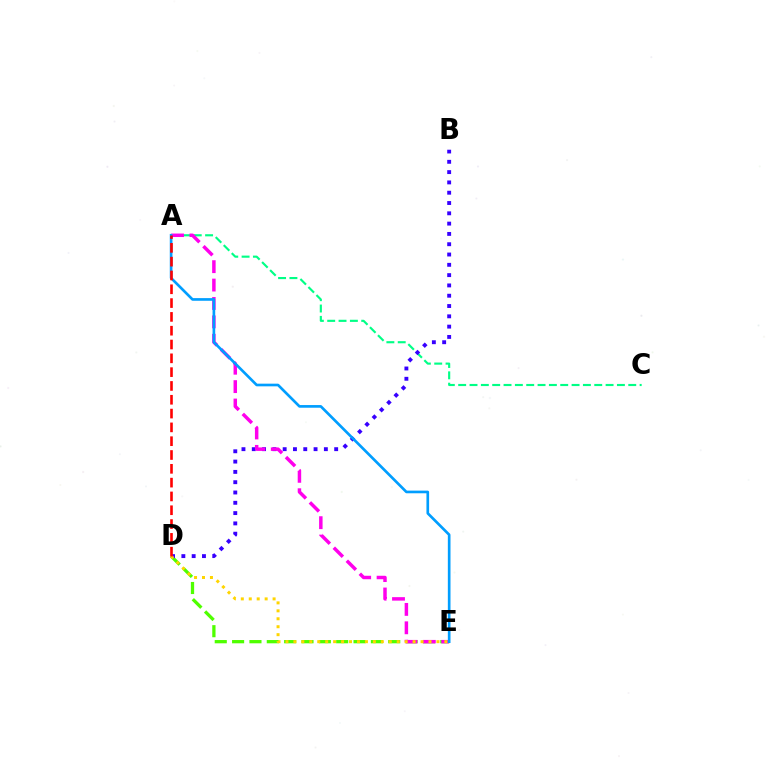{('A', 'C'): [{'color': '#00ff86', 'line_style': 'dashed', 'thickness': 1.54}], ('D', 'E'): [{'color': '#4fff00', 'line_style': 'dashed', 'thickness': 2.36}, {'color': '#ffd500', 'line_style': 'dotted', 'thickness': 2.16}], ('B', 'D'): [{'color': '#3700ff', 'line_style': 'dotted', 'thickness': 2.8}], ('A', 'E'): [{'color': '#ff00ed', 'line_style': 'dashed', 'thickness': 2.5}, {'color': '#009eff', 'line_style': 'solid', 'thickness': 1.92}], ('A', 'D'): [{'color': '#ff0000', 'line_style': 'dashed', 'thickness': 1.88}]}